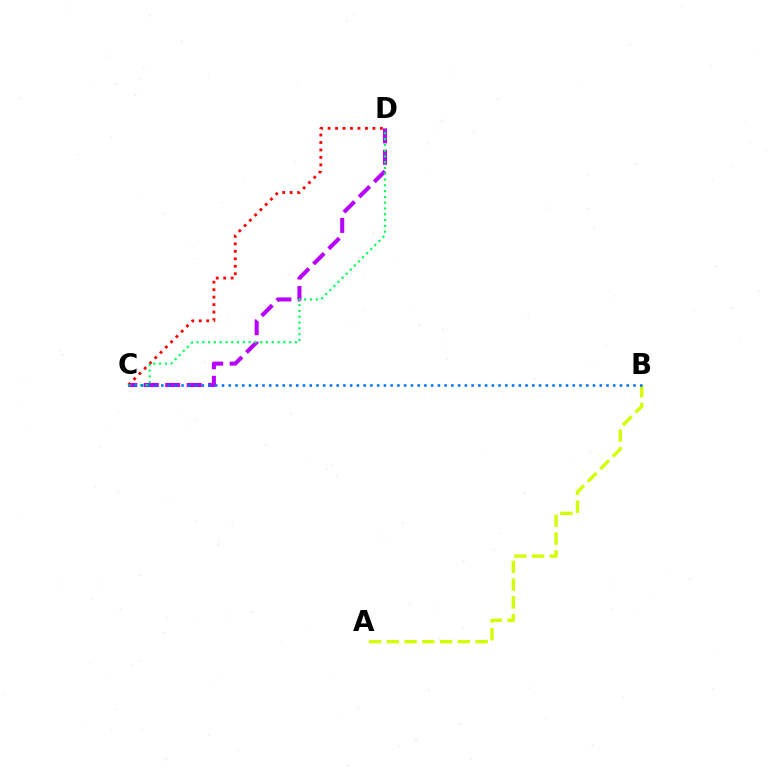{('C', 'D'): [{'color': '#b900ff', 'line_style': 'dashed', 'thickness': 2.92}, {'color': '#ff0000', 'line_style': 'dotted', 'thickness': 2.03}, {'color': '#00ff5c', 'line_style': 'dotted', 'thickness': 1.57}], ('A', 'B'): [{'color': '#d1ff00', 'line_style': 'dashed', 'thickness': 2.41}], ('B', 'C'): [{'color': '#0074ff', 'line_style': 'dotted', 'thickness': 1.83}]}